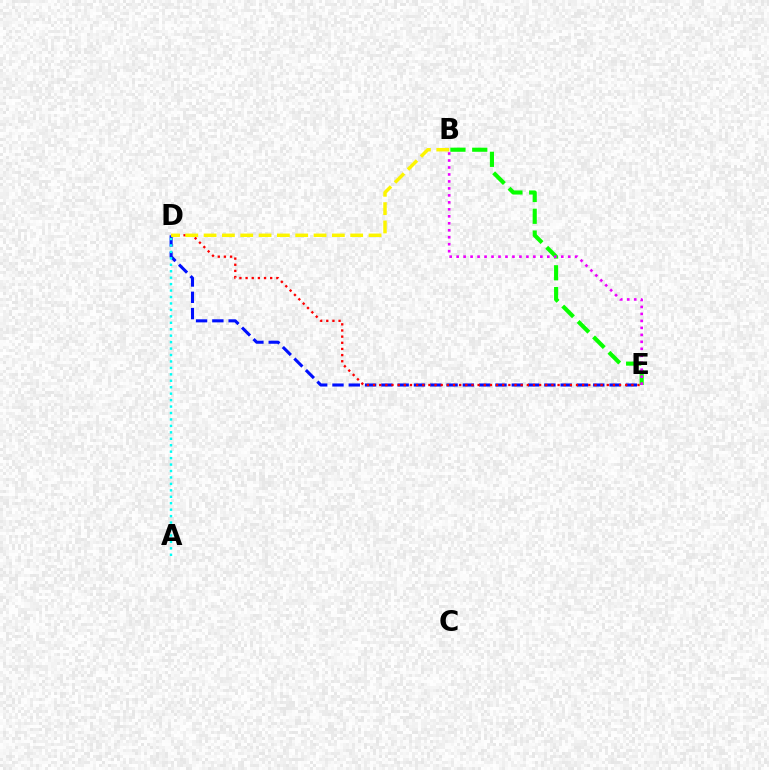{('D', 'E'): [{'color': '#0010ff', 'line_style': 'dashed', 'thickness': 2.21}, {'color': '#ff0000', 'line_style': 'dotted', 'thickness': 1.67}], ('B', 'D'): [{'color': '#fcf500', 'line_style': 'dashed', 'thickness': 2.49}], ('B', 'E'): [{'color': '#08ff00', 'line_style': 'dashed', 'thickness': 2.96}, {'color': '#ee00ff', 'line_style': 'dotted', 'thickness': 1.9}], ('A', 'D'): [{'color': '#00fff6', 'line_style': 'dotted', 'thickness': 1.75}]}